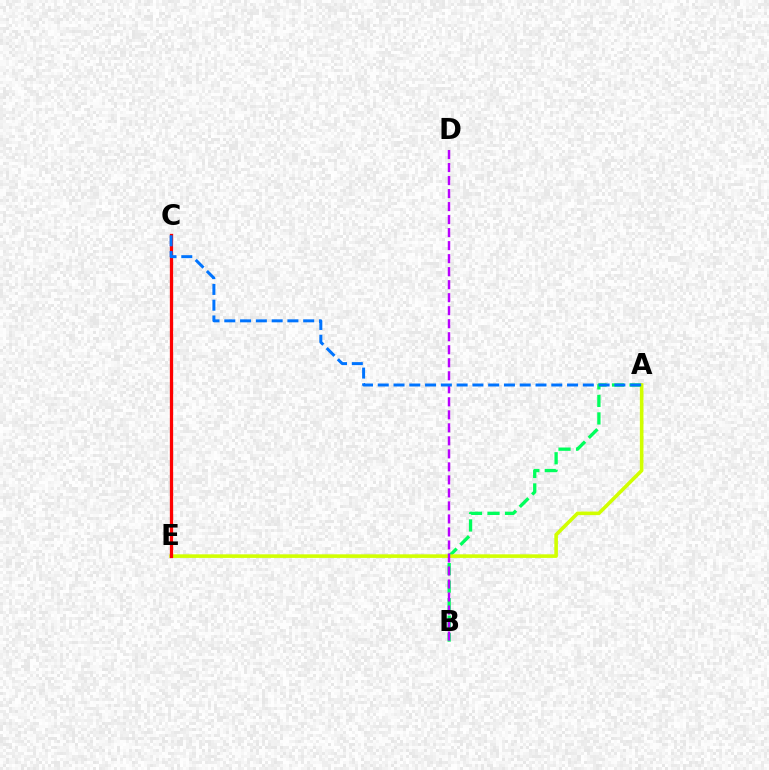{('A', 'B'): [{'color': '#00ff5c', 'line_style': 'dashed', 'thickness': 2.38}], ('A', 'E'): [{'color': '#d1ff00', 'line_style': 'solid', 'thickness': 2.59}], ('B', 'D'): [{'color': '#b900ff', 'line_style': 'dashed', 'thickness': 1.77}], ('C', 'E'): [{'color': '#ff0000', 'line_style': 'solid', 'thickness': 2.36}], ('A', 'C'): [{'color': '#0074ff', 'line_style': 'dashed', 'thickness': 2.14}]}